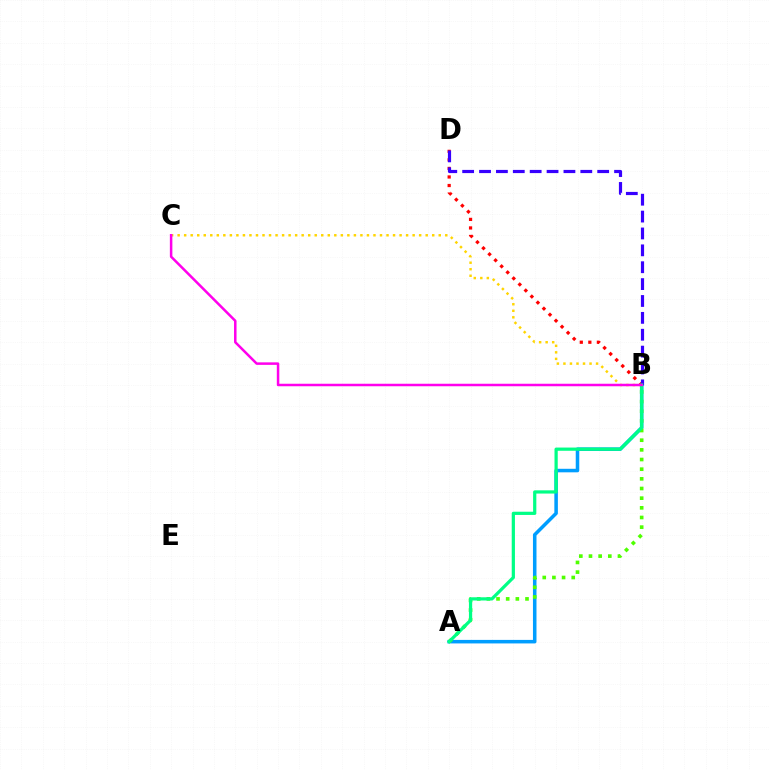{('A', 'B'): [{'color': '#009eff', 'line_style': 'solid', 'thickness': 2.54}, {'color': '#4fff00', 'line_style': 'dotted', 'thickness': 2.62}, {'color': '#00ff86', 'line_style': 'solid', 'thickness': 2.32}], ('B', 'C'): [{'color': '#ffd500', 'line_style': 'dotted', 'thickness': 1.77}, {'color': '#ff00ed', 'line_style': 'solid', 'thickness': 1.81}], ('B', 'D'): [{'color': '#ff0000', 'line_style': 'dotted', 'thickness': 2.32}, {'color': '#3700ff', 'line_style': 'dashed', 'thickness': 2.29}]}